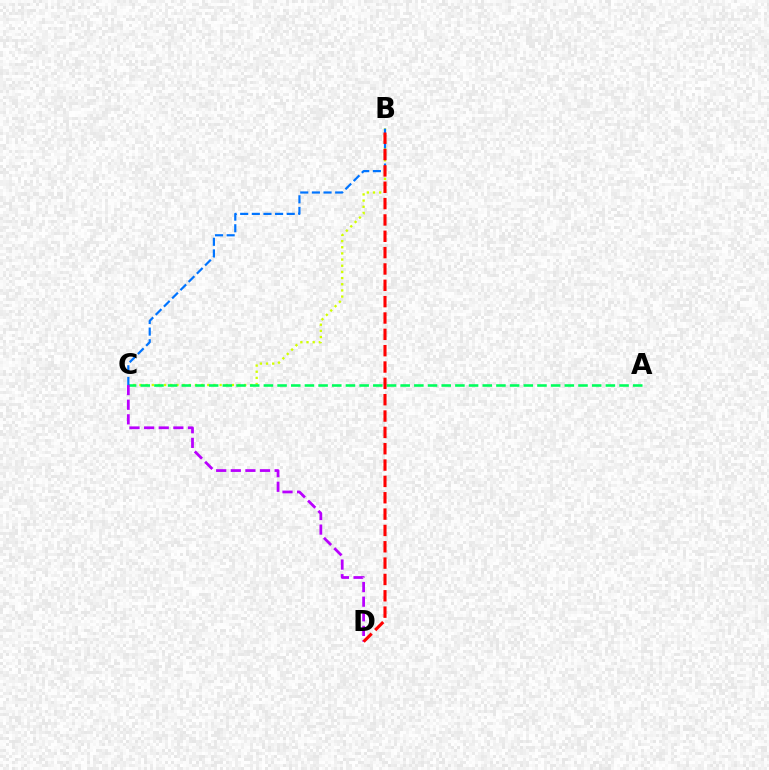{('B', 'C'): [{'color': '#d1ff00', 'line_style': 'dotted', 'thickness': 1.68}, {'color': '#0074ff', 'line_style': 'dashed', 'thickness': 1.58}], ('A', 'C'): [{'color': '#00ff5c', 'line_style': 'dashed', 'thickness': 1.86}], ('C', 'D'): [{'color': '#b900ff', 'line_style': 'dashed', 'thickness': 1.99}], ('B', 'D'): [{'color': '#ff0000', 'line_style': 'dashed', 'thickness': 2.22}]}